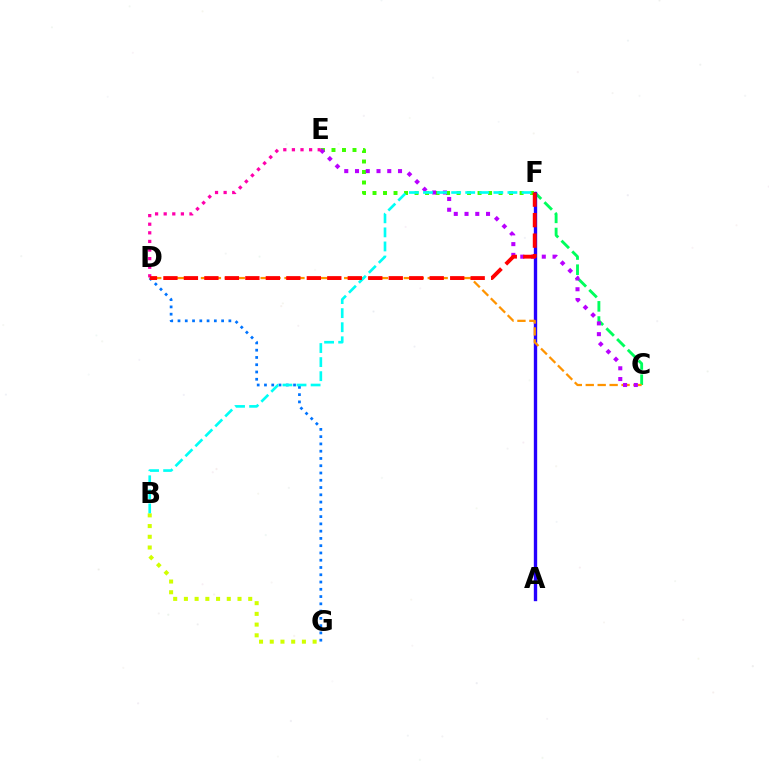{('C', 'F'): [{'color': '#00ff5c', 'line_style': 'dashed', 'thickness': 2.06}], ('A', 'F'): [{'color': '#2500ff', 'line_style': 'solid', 'thickness': 2.42}], ('C', 'D'): [{'color': '#ff9400', 'line_style': 'dashed', 'thickness': 1.62}], ('E', 'F'): [{'color': '#3dff00', 'line_style': 'dotted', 'thickness': 2.85}], ('C', 'E'): [{'color': '#b900ff', 'line_style': 'dotted', 'thickness': 2.92}], ('D', 'G'): [{'color': '#0074ff', 'line_style': 'dotted', 'thickness': 1.97}], ('B', 'G'): [{'color': '#d1ff00', 'line_style': 'dotted', 'thickness': 2.91}], ('B', 'F'): [{'color': '#00fff6', 'line_style': 'dashed', 'thickness': 1.91}], ('D', 'E'): [{'color': '#ff00ac', 'line_style': 'dotted', 'thickness': 2.34}], ('D', 'F'): [{'color': '#ff0000', 'line_style': 'dashed', 'thickness': 2.78}]}